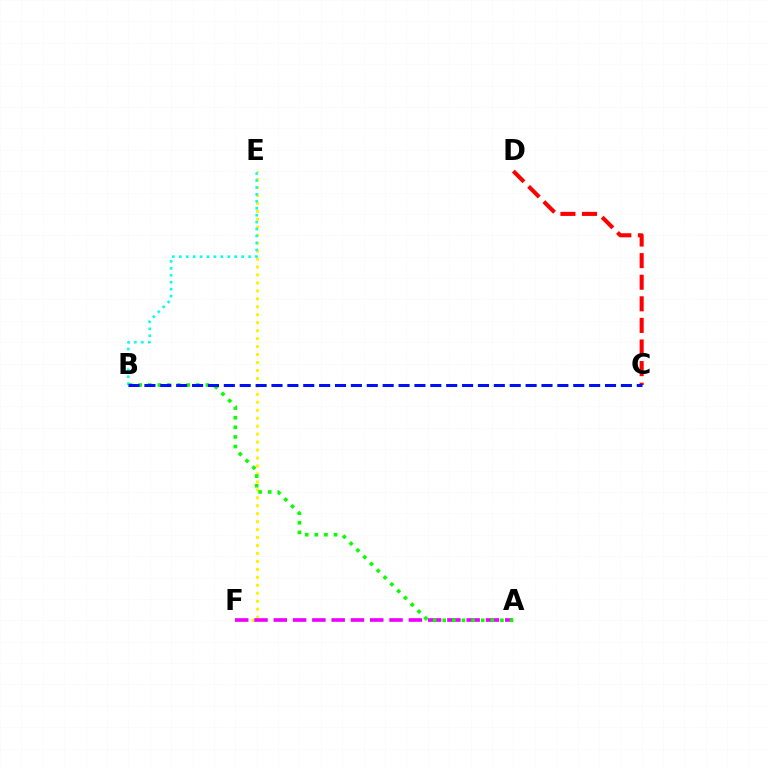{('C', 'D'): [{'color': '#ff0000', 'line_style': 'dashed', 'thickness': 2.93}], ('E', 'F'): [{'color': '#fcf500', 'line_style': 'dotted', 'thickness': 2.16}], ('B', 'E'): [{'color': '#00fff6', 'line_style': 'dotted', 'thickness': 1.88}], ('A', 'F'): [{'color': '#ee00ff', 'line_style': 'dashed', 'thickness': 2.62}], ('A', 'B'): [{'color': '#08ff00', 'line_style': 'dotted', 'thickness': 2.61}], ('B', 'C'): [{'color': '#0010ff', 'line_style': 'dashed', 'thickness': 2.16}]}